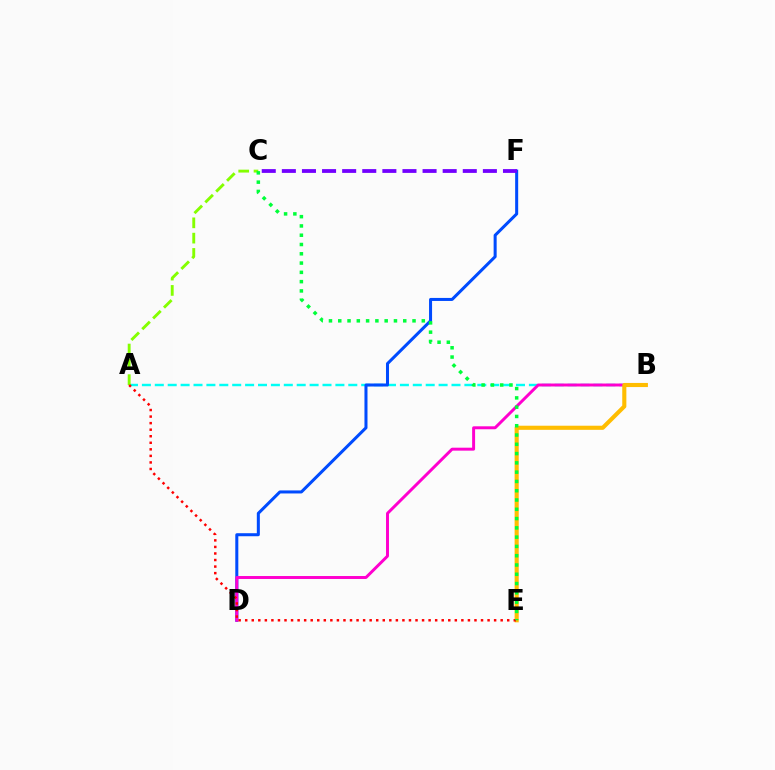{('A', 'B'): [{'color': '#00fff6', 'line_style': 'dashed', 'thickness': 1.75}], ('D', 'F'): [{'color': '#004bff', 'line_style': 'solid', 'thickness': 2.18}], ('B', 'D'): [{'color': '#ff00cf', 'line_style': 'solid', 'thickness': 2.13}], ('B', 'E'): [{'color': '#ffbd00', 'line_style': 'solid', 'thickness': 2.96}], ('A', 'C'): [{'color': '#84ff00', 'line_style': 'dashed', 'thickness': 2.08}], ('A', 'E'): [{'color': '#ff0000', 'line_style': 'dotted', 'thickness': 1.78}], ('C', 'E'): [{'color': '#00ff39', 'line_style': 'dotted', 'thickness': 2.52}], ('C', 'F'): [{'color': '#7200ff', 'line_style': 'dashed', 'thickness': 2.73}]}